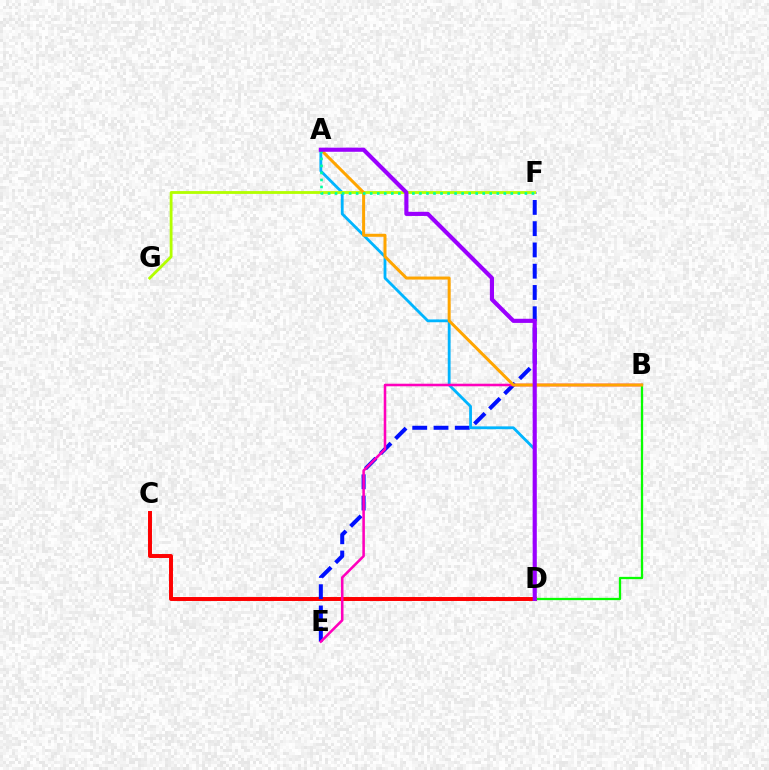{('C', 'D'): [{'color': '#ff0000', 'line_style': 'solid', 'thickness': 2.85}], ('E', 'F'): [{'color': '#0010ff', 'line_style': 'dashed', 'thickness': 2.89}], ('A', 'D'): [{'color': '#00b5ff', 'line_style': 'solid', 'thickness': 2.02}, {'color': '#9b00ff', 'line_style': 'solid', 'thickness': 2.97}], ('B', 'E'): [{'color': '#ff00bd', 'line_style': 'solid', 'thickness': 1.84}], ('B', 'D'): [{'color': '#08ff00', 'line_style': 'solid', 'thickness': 1.64}], ('F', 'G'): [{'color': '#b3ff00', 'line_style': 'solid', 'thickness': 2.03}], ('A', 'B'): [{'color': '#ffa500', 'line_style': 'solid', 'thickness': 2.17}], ('A', 'F'): [{'color': '#00ff9d', 'line_style': 'dotted', 'thickness': 1.91}]}